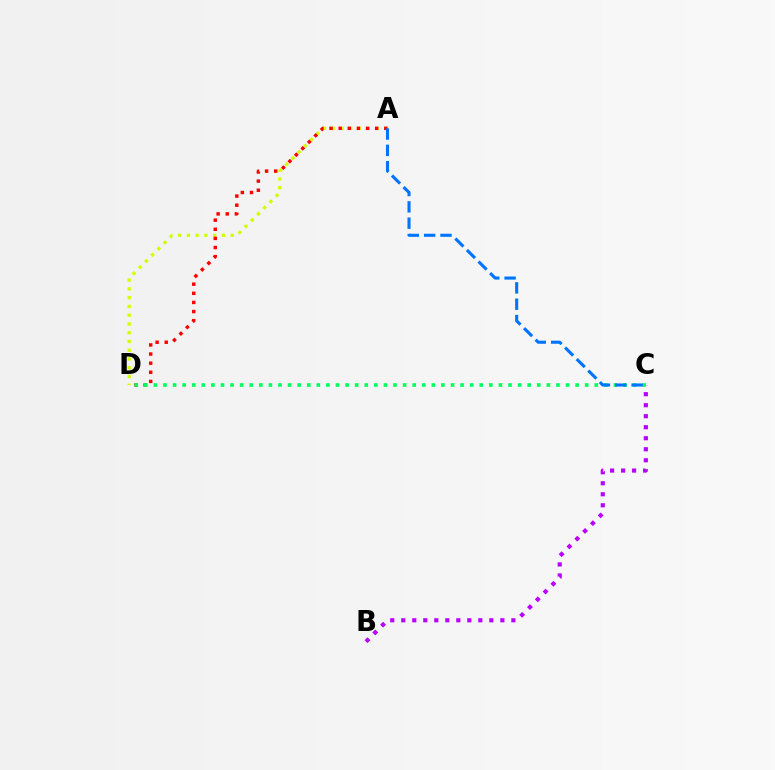{('A', 'D'): [{'color': '#d1ff00', 'line_style': 'dotted', 'thickness': 2.38}, {'color': '#ff0000', 'line_style': 'dotted', 'thickness': 2.48}], ('B', 'C'): [{'color': '#b900ff', 'line_style': 'dotted', 'thickness': 2.99}], ('C', 'D'): [{'color': '#00ff5c', 'line_style': 'dotted', 'thickness': 2.6}], ('A', 'C'): [{'color': '#0074ff', 'line_style': 'dashed', 'thickness': 2.22}]}